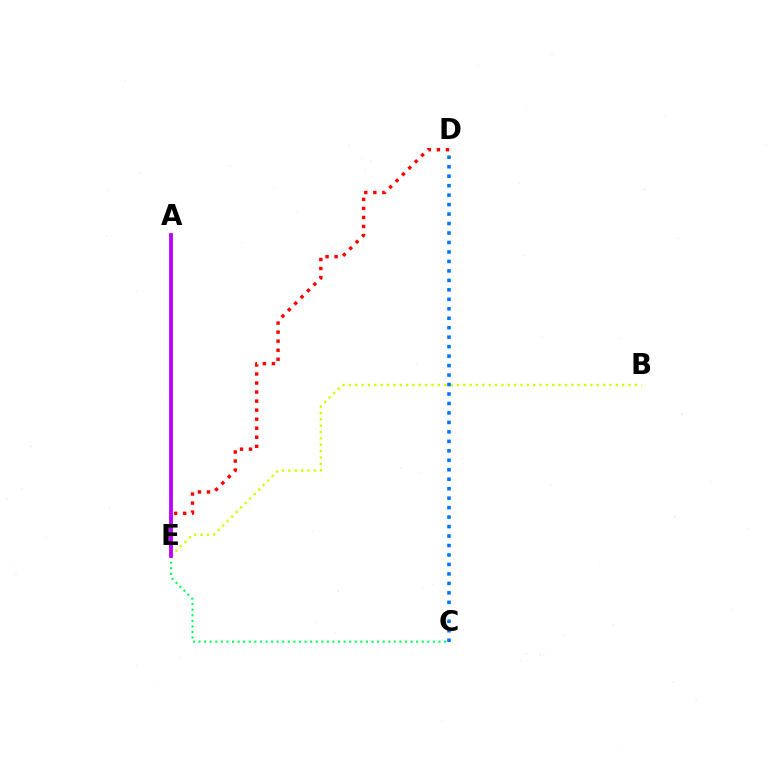{('C', 'E'): [{'color': '#00ff5c', 'line_style': 'dotted', 'thickness': 1.52}], ('D', 'E'): [{'color': '#ff0000', 'line_style': 'dotted', 'thickness': 2.46}], ('B', 'E'): [{'color': '#d1ff00', 'line_style': 'dotted', 'thickness': 1.73}], ('A', 'E'): [{'color': '#b900ff', 'line_style': 'solid', 'thickness': 2.72}], ('C', 'D'): [{'color': '#0074ff', 'line_style': 'dotted', 'thickness': 2.57}]}